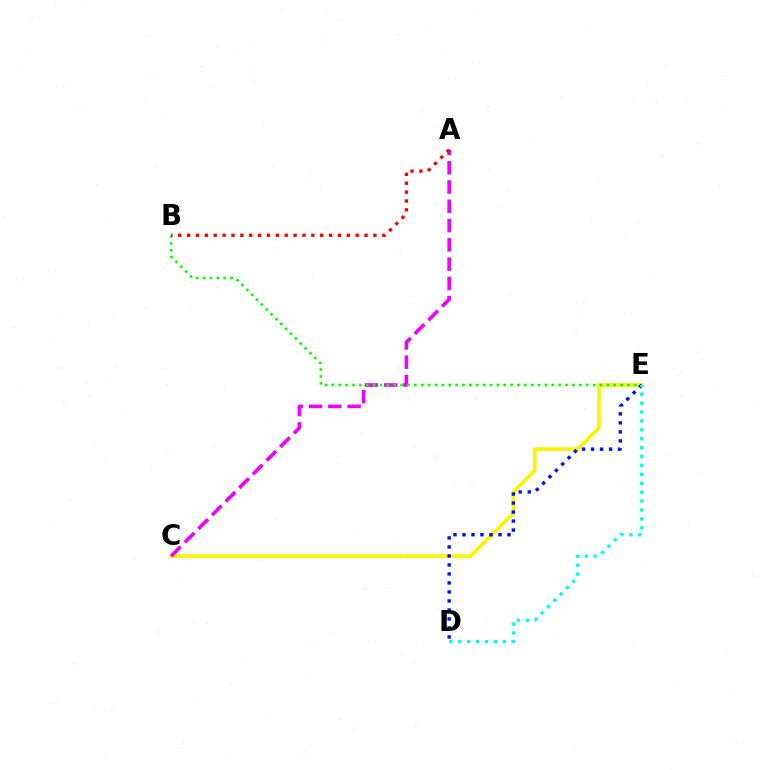{('C', 'E'): [{'color': '#fcf500', 'line_style': 'solid', 'thickness': 2.69}], ('A', 'C'): [{'color': '#ee00ff', 'line_style': 'dashed', 'thickness': 2.62}], ('B', 'E'): [{'color': '#08ff00', 'line_style': 'dotted', 'thickness': 1.87}], ('D', 'E'): [{'color': '#0010ff', 'line_style': 'dotted', 'thickness': 2.45}, {'color': '#00fff6', 'line_style': 'dotted', 'thickness': 2.42}], ('A', 'B'): [{'color': '#ff0000', 'line_style': 'dotted', 'thickness': 2.41}]}